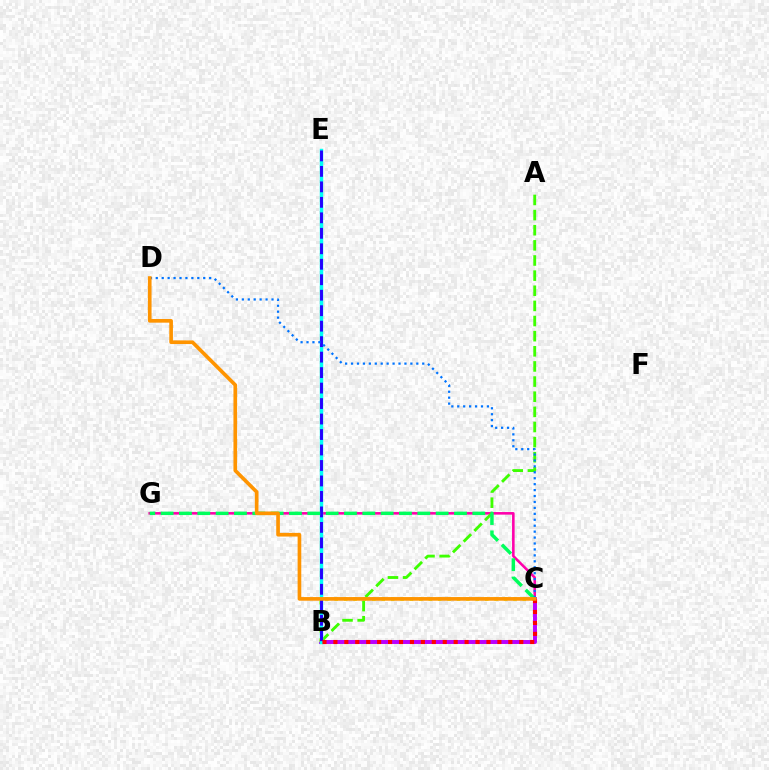{('C', 'G'): [{'color': '#ff00ac', 'line_style': 'solid', 'thickness': 1.86}, {'color': '#00ff5c', 'line_style': 'dashed', 'thickness': 2.49}], ('B', 'C'): [{'color': '#b900ff', 'line_style': 'solid', 'thickness': 2.84}, {'color': '#d1ff00', 'line_style': 'dotted', 'thickness': 2.56}, {'color': '#ff0000', 'line_style': 'dotted', 'thickness': 2.97}], ('A', 'B'): [{'color': '#3dff00', 'line_style': 'dashed', 'thickness': 2.06}], ('B', 'E'): [{'color': '#00fff6', 'line_style': 'solid', 'thickness': 2.48}, {'color': '#2500ff', 'line_style': 'dashed', 'thickness': 2.1}], ('C', 'D'): [{'color': '#0074ff', 'line_style': 'dotted', 'thickness': 1.61}, {'color': '#ff9400', 'line_style': 'solid', 'thickness': 2.63}]}